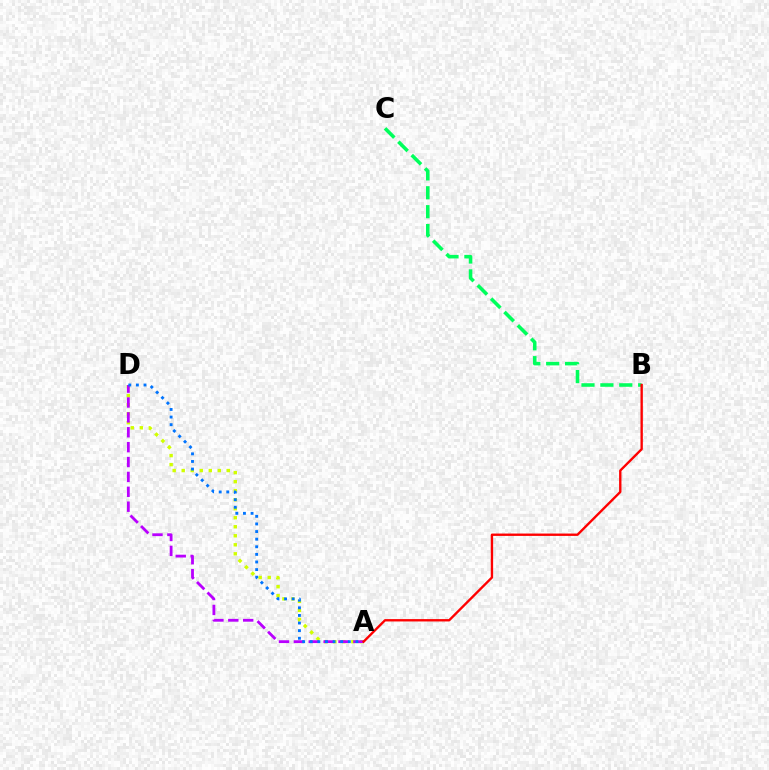{('B', 'C'): [{'color': '#00ff5c', 'line_style': 'dashed', 'thickness': 2.57}], ('A', 'D'): [{'color': '#d1ff00', 'line_style': 'dotted', 'thickness': 2.45}, {'color': '#b900ff', 'line_style': 'dashed', 'thickness': 2.02}, {'color': '#0074ff', 'line_style': 'dotted', 'thickness': 2.07}], ('A', 'B'): [{'color': '#ff0000', 'line_style': 'solid', 'thickness': 1.7}]}